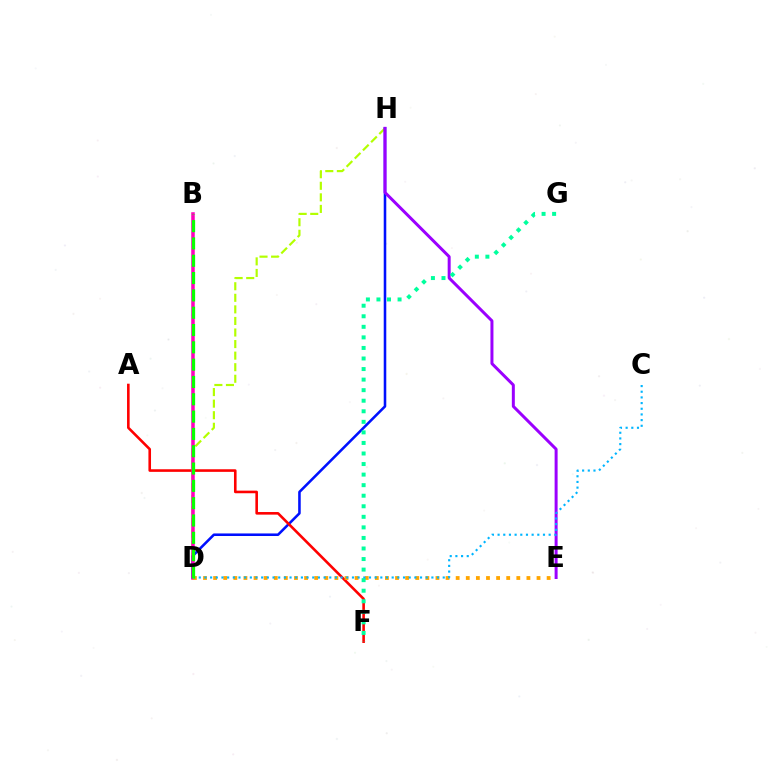{('D', 'H'): [{'color': '#b3ff00', 'line_style': 'dashed', 'thickness': 1.57}, {'color': '#0010ff', 'line_style': 'solid', 'thickness': 1.85}], ('E', 'H'): [{'color': '#9b00ff', 'line_style': 'solid', 'thickness': 2.15}], ('A', 'F'): [{'color': '#ff0000', 'line_style': 'solid', 'thickness': 1.87}], ('B', 'D'): [{'color': '#ff00bd', 'line_style': 'solid', 'thickness': 2.53}, {'color': '#08ff00', 'line_style': 'dashed', 'thickness': 2.35}], ('D', 'E'): [{'color': '#ffa500', 'line_style': 'dotted', 'thickness': 2.75}], ('F', 'G'): [{'color': '#00ff9d', 'line_style': 'dotted', 'thickness': 2.87}], ('C', 'D'): [{'color': '#00b5ff', 'line_style': 'dotted', 'thickness': 1.54}]}